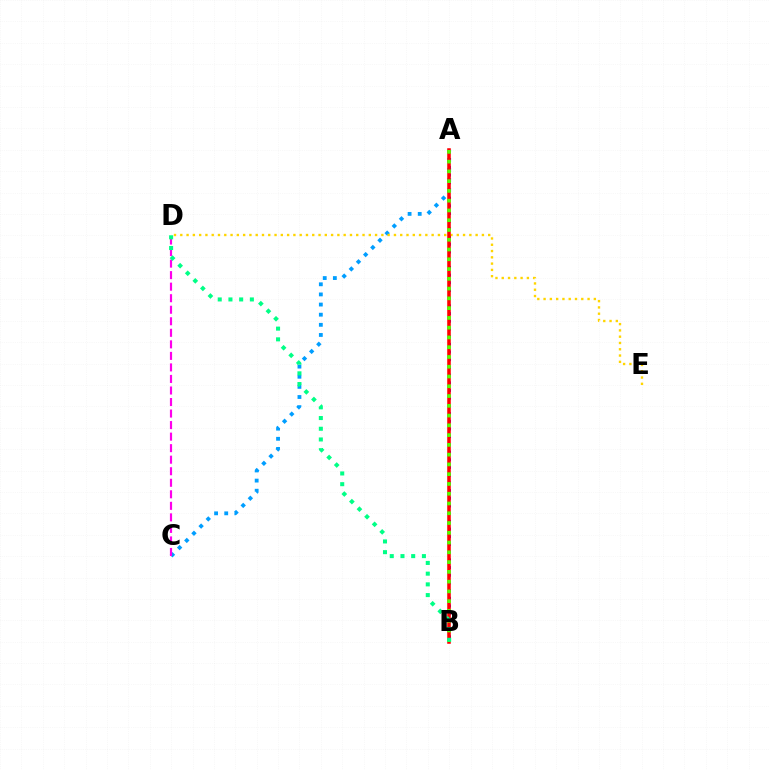{('A', 'C'): [{'color': '#009eff', 'line_style': 'dotted', 'thickness': 2.75}], ('C', 'D'): [{'color': '#ff00ed', 'line_style': 'dashed', 'thickness': 1.57}], ('A', 'B'): [{'color': '#3700ff', 'line_style': 'dotted', 'thickness': 2.09}, {'color': '#ff0000', 'line_style': 'solid', 'thickness': 2.56}, {'color': '#4fff00', 'line_style': 'dotted', 'thickness': 2.65}], ('D', 'E'): [{'color': '#ffd500', 'line_style': 'dotted', 'thickness': 1.71}], ('B', 'D'): [{'color': '#00ff86', 'line_style': 'dotted', 'thickness': 2.91}]}